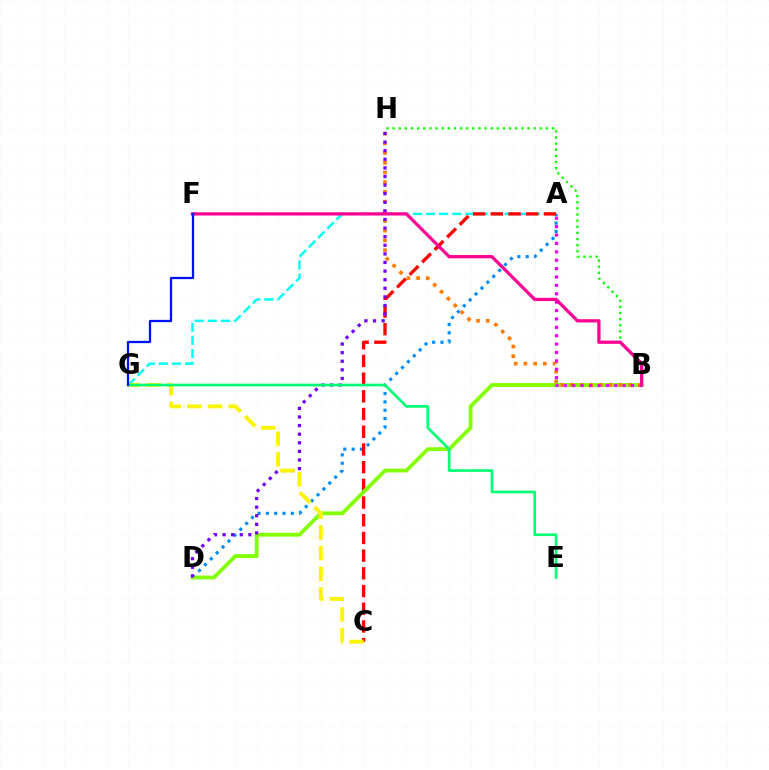{('A', 'G'): [{'color': '#00fff6', 'line_style': 'dashed', 'thickness': 1.78}], ('A', 'D'): [{'color': '#008cff', 'line_style': 'dotted', 'thickness': 2.26}], ('A', 'C'): [{'color': '#ff0000', 'line_style': 'dashed', 'thickness': 2.4}], ('B', 'H'): [{'color': '#08ff00', 'line_style': 'dotted', 'thickness': 1.67}, {'color': '#ff7c00', 'line_style': 'dotted', 'thickness': 2.64}], ('B', 'D'): [{'color': '#84ff00', 'line_style': 'solid', 'thickness': 2.74}], ('D', 'H'): [{'color': '#7200ff', 'line_style': 'dotted', 'thickness': 2.34}], ('C', 'G'): [{'color': '#fcf500', 'line_style': 'dashed', 'thickness': 2.81}], ('A', 'B'): [{'color': '#ee00ff', 'line_style': 'dotted', 'thickness': 2.28}], ('E', 'G'): [{'color': '#00ff74', 'line_style': 'solid', 'thickness': 1.93}], ('B', 'F'): [{'color': '#ff0094', 'line_style': 'solid', 'thickness': 2.34}], ('F', 'G'): [{'color': '#0010ff', 'line_style': 'solid', 'thickness': 1.64}]}